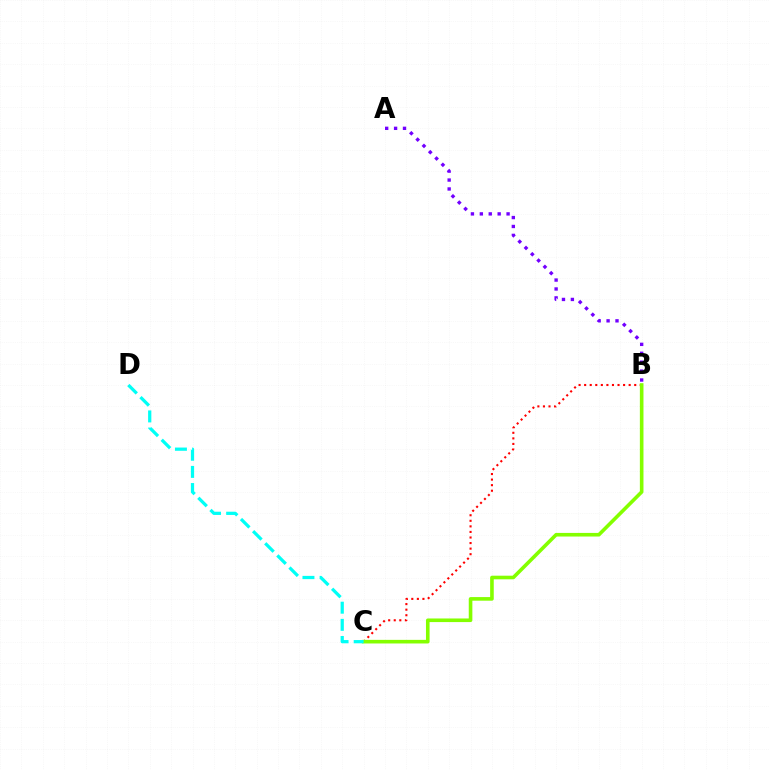{('A', 'B'): [{'color': '#7200ff', 'line_style': 'dotted', 'thickness': 2.42}], ('B', 'C'): [{'color': '#ff0000', 'line_style': 'dotted', 'thickness': 1.51}, {'color': '#84ff00', 'line_style': 'solid', 'thickness': 2.6}], ('C', 'D'): [{'color': '#00fff6', 'line_style': 'dashed', 'thickness': 2.33}]}